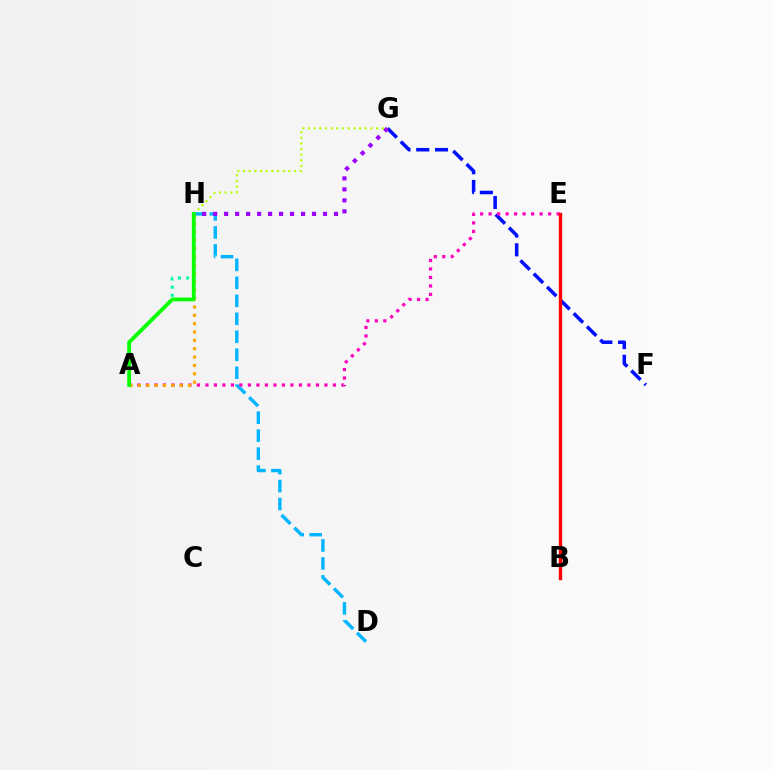{('D', 'H'): [{'color': '#00b5ff', 'line_style': 'dashed', 'thickness': 2.44}], ('F', 'G'): [{'color': '#0010ff', 'line_style': 'dashed', 'thickness': 2.55}], ('A', 'E'): [{'color': '#ff00bd', 'line_style': 'dotted', 'thickness': 2.31}], ('A', 'H'): [{'color': '#00ff9d', 'line_style': 'dotted', 'thickness': 2.22}, {'color': '#ffa500', 'line_style': 'dotted', 'thickness': 2.27}, {'color': '#08ff00', 'line_style': 'solid', 'thickness': 2.73}], ('G', 'H'): [{'color': '#9b00ff', 'line_style': 'dotted', 'thickness': 2.98}, {'color': '#b3ff00', 'line_style': 'dotted', 'thickness': 1.54}], ('B', 'E'): [{'color': '#ff0000', 'line_style': 'solid', 'thickness': 2.44}]}